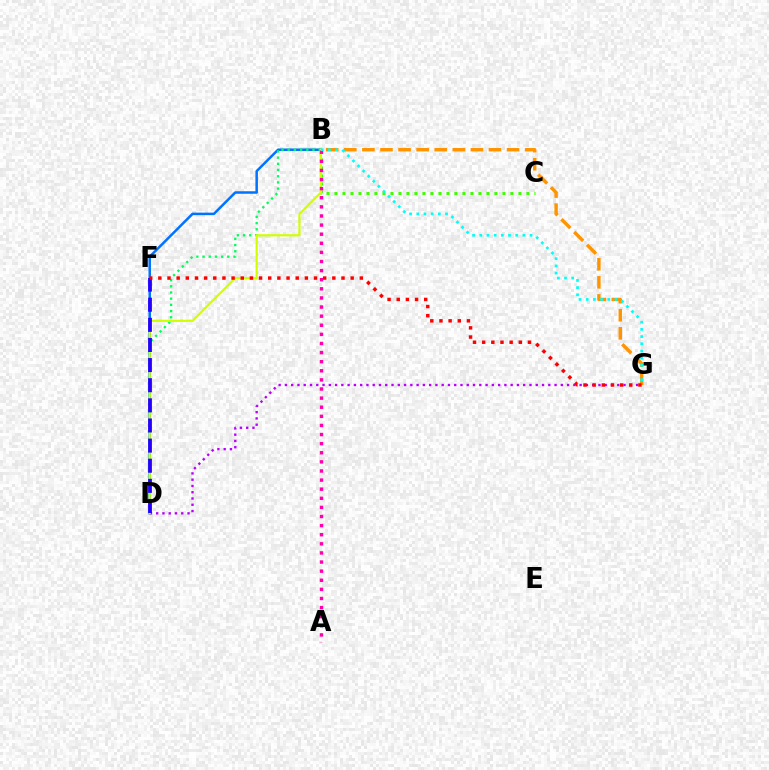{('B', 'C'): [{'color': '#3dff00', 'line_style': 'dotted', 'thickness': 2.17}], ('B', 'G'): [{'color': '#ff9400', 'line_style': 'dashed', 'thickness': 2.46}, {'color': '#00fff6', 'line_style': 'dotted', 'thickness': 1.95}], ('B', 'D'): [{'color': '#0074ff', 'line_style': 'solid', 'thickness': 1.81}, {'color': '#00ff5c', 'line_style': 'dotted', 'thickness': 1.68}, {'color': '#d1ff00', 'line_style': 'solid', 'thickness': 1.58}], ('D', 'G'): [{'color': '#b900ff', 'line_style': 'dotted', 'thickness': 1.7}], ('D', 'F'): [{'color': '#2500ff', 'line_style': 'dashed', 'thickness': 2.73}], ('A', 'B'): [{'color': '#ff00ac', 'line_style': 'dotted', 'thickness': 2.47}], ('F', 'G'): [{'color': '#ff0000', 'line_style': 'dotted', 'thickness': 2.49}]}